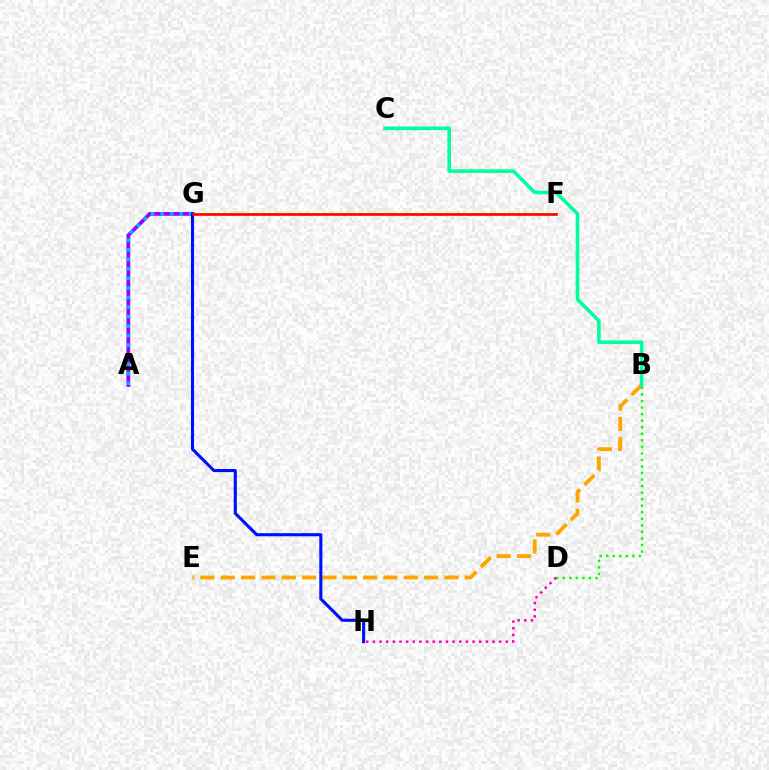{('B', 'E'): [{'color': '#ffa500', 'line_style': 'dashed', 'thickness': 2.76}], ('A', 'G'): [{'color': '#9b00ff', 'line_style': 'solid', 'thickness': 2.71}, {'color': '#00b5ff', 'line_style': 'dotted', 'thickness': 2.59}], ('F', 'G'): [{'color': '#b3ff00', 'line_style': 'solid', 'thickness': 1.66}, {'color': '#ff0000', 'line_style': 'solid', 'thickness': 1.87}], ('B', 'D'): [{'color': '#08ff00', 'line_style': 'dotted', 'thickness': 1.78}], ('D', 'H'): [{'color': '#ff00bd', 'line_style': 'dotted', 'thickness': 1.81}], ('B', 'C'): [{'color': '#00ff9d', 'line_style': 'solid', 'thickness': 2.58}], ('G', 'H'): [{'color': '#0010ff', 'line_style': 'solid', 'thickness': 2.23}]}